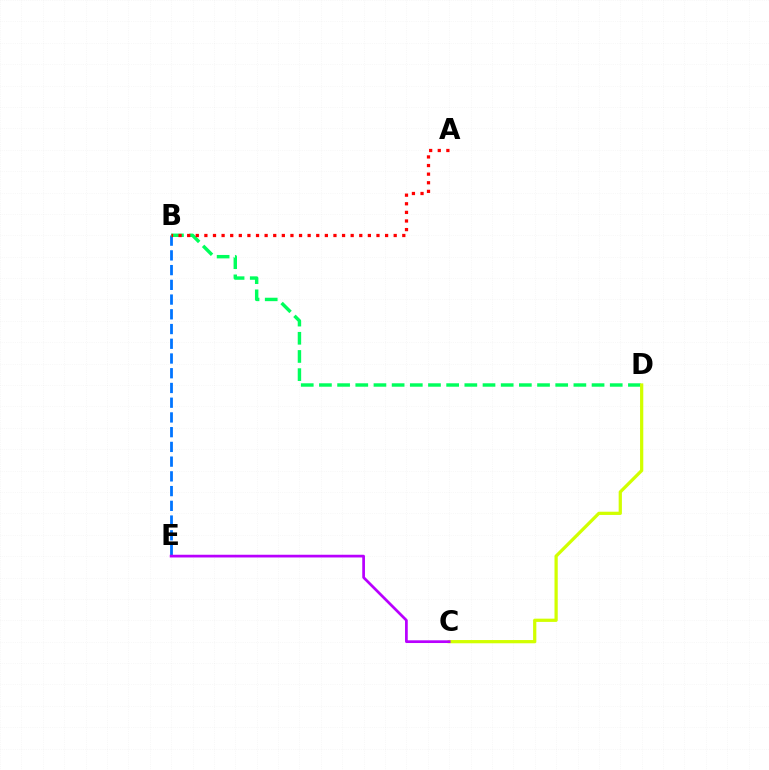{('B', 'E'): [{'color': '#0074ff', 'line_style': 'dashed', 'thickness': 2.0}], ('B', 'D'): [{'color': '#00ff5c', 'line_style': 'dashed', 'thickness': 2.47}], ('A', 'B'): [{'color': '#ff0000', 'line_style': 'dotted', 'thickness': 2.34}], ('C', 'D'): [{'color': '#d1ff00', 'line_style': 'solid', 'thickness': 2.33}], ('C', 'E'): [{'color': '#b900ff', 'line_style': 'solid', 'thickness': 1.96}]}